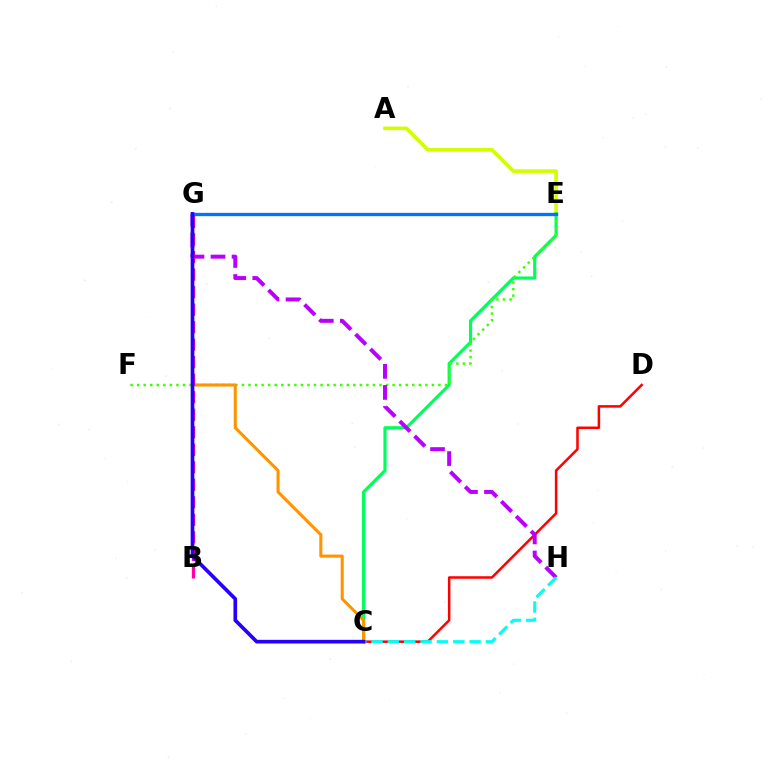{('A', 'E'): [{'color': '#d1ff00', 'line_style': 'solid', 'thickness': 2.62}], ('C', 'D'): [{'color': '#ff0000', 'line_style': 'solid', 'thickness': 1.81}], ('C', 'E'): [{'color': '#00ff5c', 'line_style': 'solid', 'thickness': 2.3}], ('E', 'F'): [{'color': '#3dff00', 'line_style': 'dotted', 'thickness': 1.78}], ('C', 'G'): [{'color': '#ff9400', 'line_style': 'solid', 'thickness': 2.2}, {'color': '#2500ff', 'line_style': 'solid', 'thickness': 2.64}], ('G', 'H'): [{'color': '#b900ff', 'line_style': 'dashed', 'thickness': 2.86}], ('B', 'G'): [{'color': '#ff00ac', 'line_style': 'dashed', 'thickness': 2.38}], ('C', 'H'): [{'color': '#00fff6', 'line_style': 'dashed', 'thickness': 2.22}], ('E', 'G'): [{'color': '#0074ff', 'line_style': 'solid', 'thickness': 2.39}]}